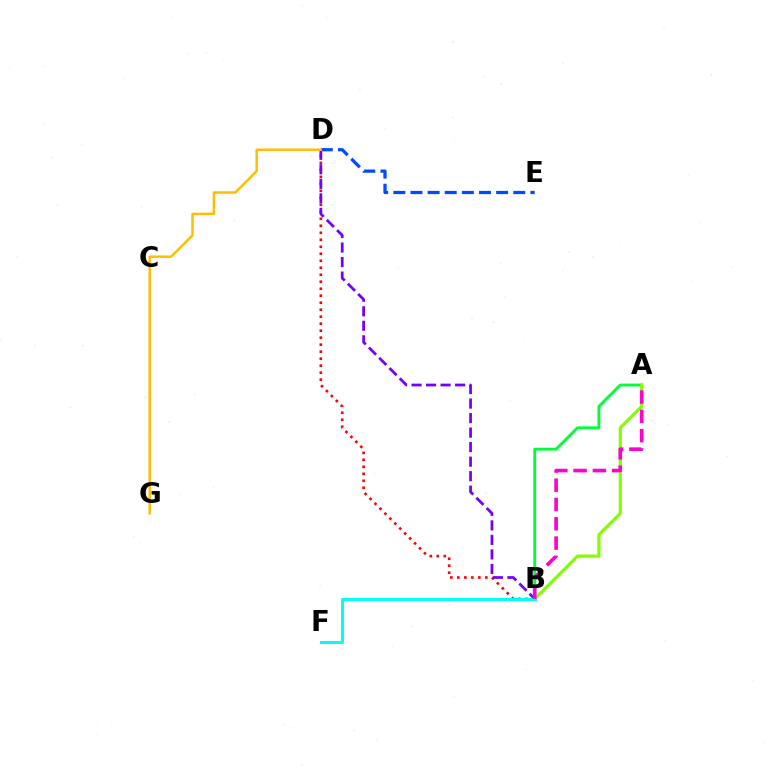{('D', 'E'): [{'color': '#004bff', 'line_style': 'dashed', 'thickness': 2.33}], ('B', 'D'): [{'color': '#ff0000', 'line_style': 'dotted', 'thickness': 1.9}, {'color': '#7200ff', 'line_style': 'dashed', 'thickness': 1.97}], ('A', 'B'): [{'color': '#00ff39', 'line_style': 'solid', 'thickness': 2.07}, {'color': '#84ff00', 'line_style': 'solid', 'thickness': 2.3}, {'color': '#ff00cf', 'line_style': 'dashed', 'thickness': 2.62}], ('D', 'G'): [{'color': '#ffbd00', 'line_style': 'solid', 'thickness': 1.76}], ('B', 'F'): [{'color': '#00fff6', 'line_style': 'solid', 'thickness': 2.15}]}